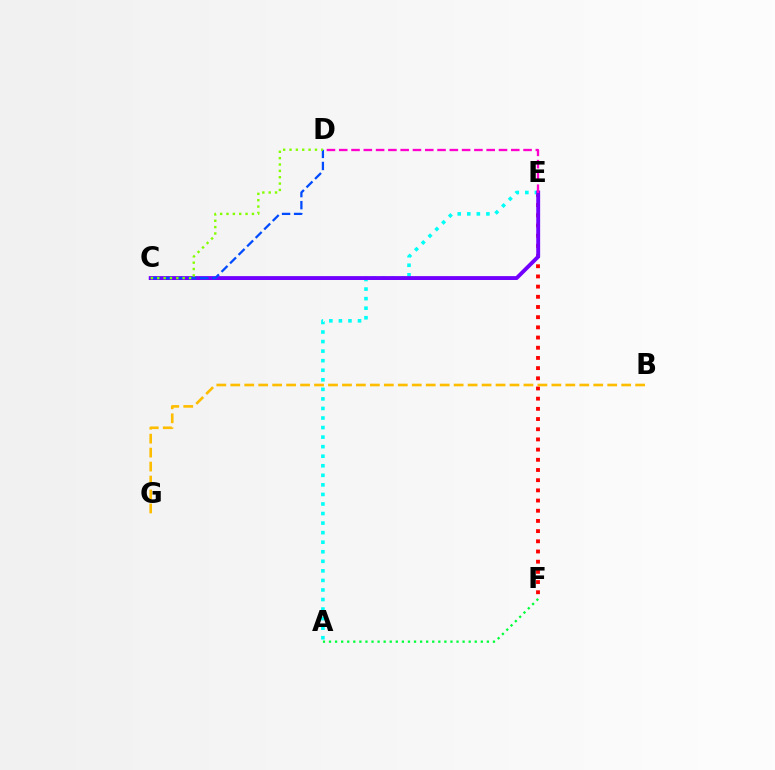{('E', 'F'): [{'color': '#ff0000', 'line_style': 'dotted', 'thickness': 2.77}], ('A', 'E'): [{'color': '#00fff6', 'line_style': 'dotted', 'thickness': 2.6}], ('B', 'G'): [{'color': '#ffbd00', 'line_style': 'dashed', 'thickness': 1.9}], ('C', 'E'): [{'color': '#7200ff', 'line_style': 'solid', 'thickness': 2.8}], ('C', 'D'): [{'color': '#004bff', 'line_style': 'dashed', 'thickness': 1.64}, {'color': '#84ff00', 'line_style': 'dotted', 'thickness': 1.73}], ('D', 'E'): [{'color': '#ff00cf', 'line_style': 'dashed', 'thickness': 1.67}], ('A', 'F'): [{'color': '#00ff39', 'line_style': 'dotted', 'thickness': 1.65}]}